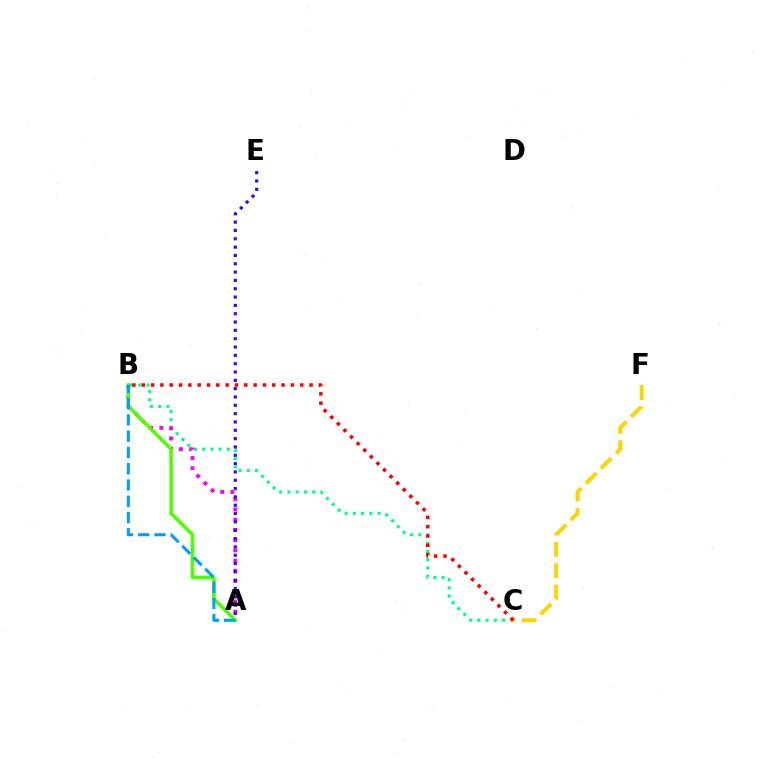{('B', 'C'): [{'color': '#00ff86', 'line_style': 'dotted', 'thickness': 2.24}, {'color': '#ff0000', 'line_style': 'dotted', 'thickness': 2.53}], ('A', 'B'): [{'color': '#ff00ed', 'line_style': 'dotted', 'thickness': 2.78}, {'color': '#4fff00', 'line_style': 'solid', 'thickness': 2.57}, {'color': '#009eff', 'line_style': 'dashed', 'thickness': 2.21}], ('C', 'F'): [{'color': '#ffd500', 'line_style': 'dashed', 'thickness': 2.9}], ('A', 'E'): [{'color': '#3700ff', 'line_style': 'dotted', 'thickness': 2.26}]}